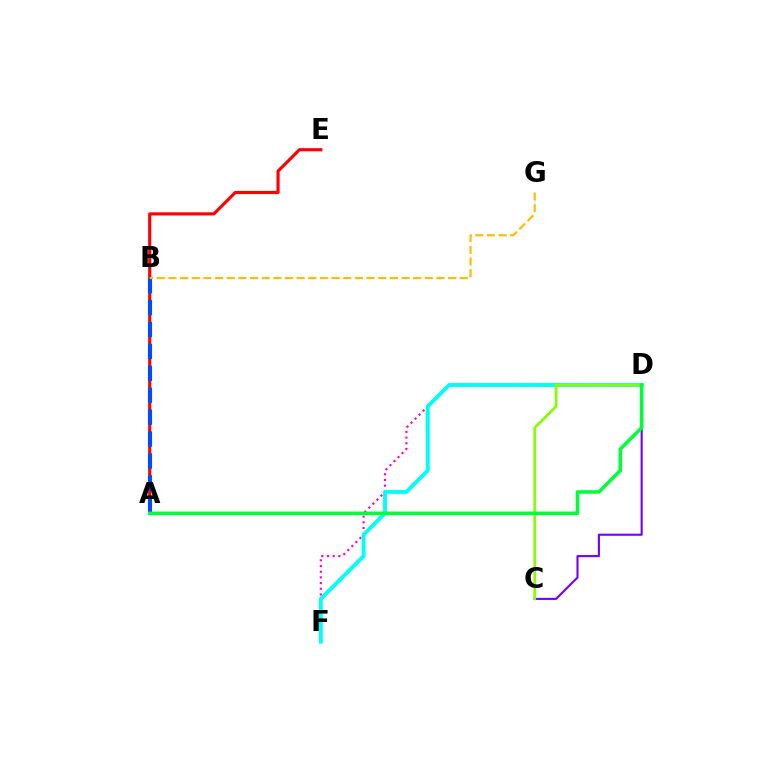{('A', 'E'): [{'color': '#ff0000', 'line_style': 'solid', 'thickness': 2.26}], ('D', 'F'): [{'color': '#ff00cf', 'line_style': 'dotted', 'thickness': 1.55}, {'color': '#00fff6', 'line_style': 'solid', 'thickness': 2.79}], ('C', 'D'): [{'color': '#7200ff', 'line_style': 'solid', 'thickness': 1.51}, {'color': '#84ff00', 'line_style': 'solid', 'thickness': 1.94}], ('A', 'B'): [{'color': '#004bff', 'line_style': 'dashed', 'thickness': 2.98}], ('B', 'G'): [{'color': '#ffbd00', 'line_style': 'dashed', 'thickness': 1.58}], ('A', 'D'): [{'color': '#00ff39', 'line_style': 'solid', 'thickness': 2.57}]}